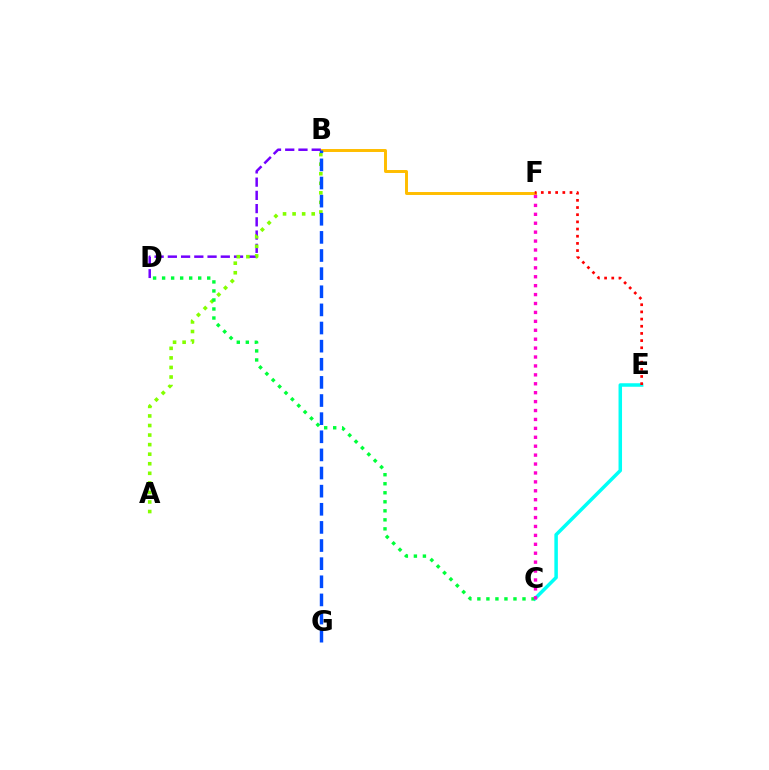{('B', 'F'): [{'color': '#ffbd00', 'line_style': 'solid', 'thickness': 2.13}], ('B', 'D'): [{'color': '#7200ff', 'line_style': 'dashed', 'thickness': 1.8}], ('A', 'B'): [{'color': '#84ff00', 'line_style': 'dotted', 'thickness': 2.6}], ('C', 'E'): [{'color': '#00fff6', 'line_style': 'solid', 'thickness': 2.52}], ('E', 'F'): [{'color': '#ff0000', 'line_style': 'dotted', 'thickness': 1.95}], ('C', 'D'): [{'color': '#00ff39', 'line_style': 'dotted', 'thickness': 2.45}], ('B', 'G'): [{'color': '#004bff', 'line_style': 'dashed', 'thickness': 2.46}], ('C', 'F'): [{'color': '#ff00cf', 'line_style': 'dotted', 'thickness': 2.42}]}